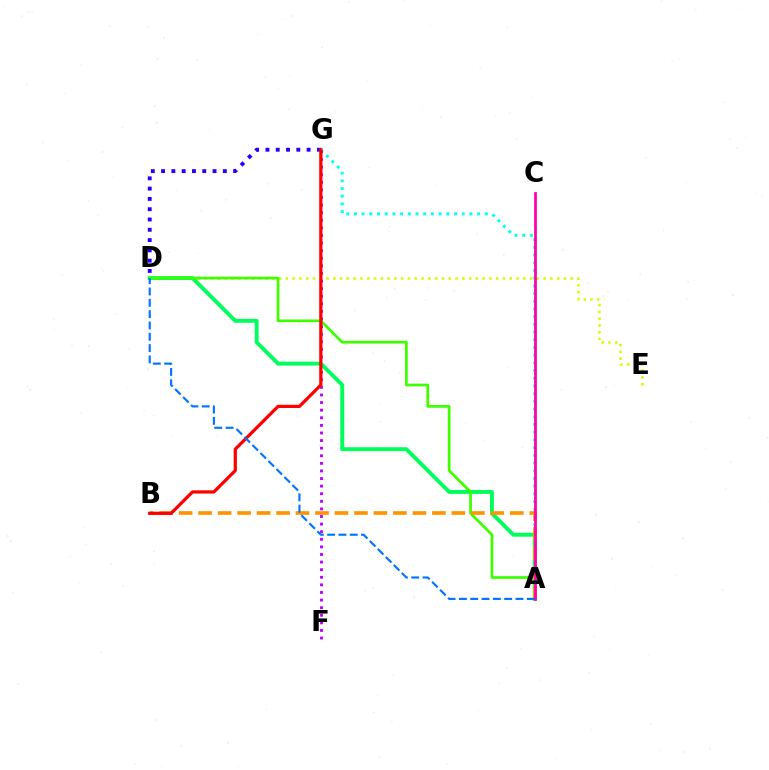{('D', 'E'): [{'color': '#d1ff00', 'line_style': 'dotted', 'thickness': 1.84}], ('A', 'G'): [{'color': '#00fff6', 'line_style': 'dotted', 'thickness': 2.09}], ('F', 'G'): [{'color': '#b900ff', 'line_style': 'dotted', 'thickness': 2.06}], ('D', 'G'): [{'color': '#2500ff', 'line_style': 'dotted', 'thickness': 2.8}], ('A', 'D'): [{'color': '#00ff5c', 'line_style': 'solid', 'thickness': 2.81}, {'color': '#3dff00', 'line_style': 'solid', 'thickness': 1.97}, {'color': '#0074ff', 'line_style': 'dashed', 'thickness': 1.54}], ('A', 'B'): [{'color': '#ff9400', 'line_style': 'dashed', 'thickness': 2.65}], ('A', 'C'): [{'color': '#ff00ac', 'line_style': 'solid', 'thickness': 1.99}], ('B', 'G'): [{'color': '#ff0000', 'line_style': 'solid', 'thickness': 2.33}]}